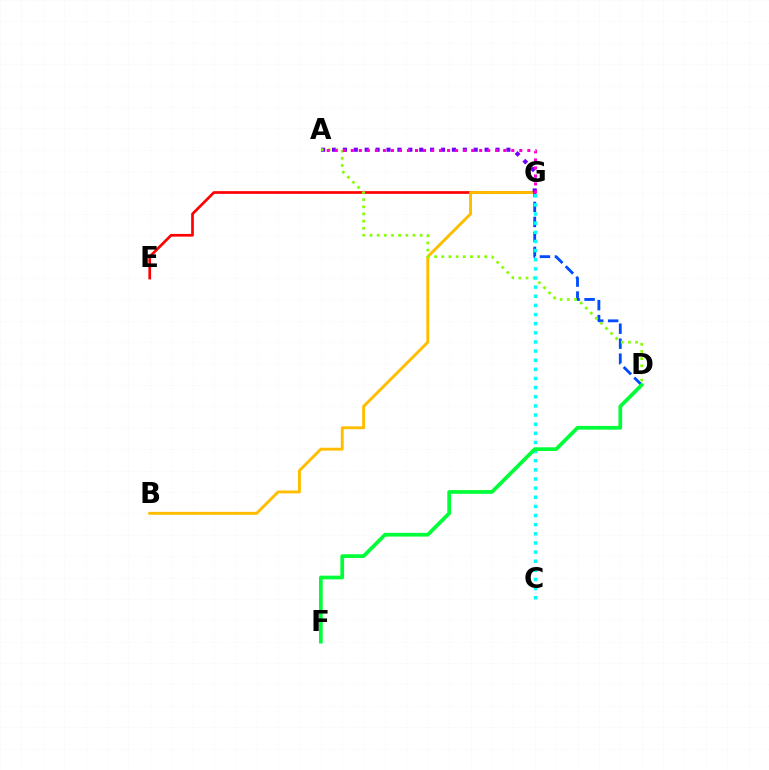{('E', 'G'): [{'color': '#ff0000', 'line_style': 'solid', 'thickness': 1.94}], ('B', 'G'): [{'color': '#ffbd00', 'line_style': 'solid', 'thickness': 2.09}], ('D', 'G'): [{'color': '#004bff', 'line_style': 'dashed', 'thickness': 2.04}], ('A', 'G'): [{'color': '#7200ff', 'line_style': 'dotted', 'thickness': 2.96}, {'color': '#ff00cf', 'line_style': 'dotted', 'thickness': 2.18}], ('A', 'D'): [{'color': '#84ff00', 'line_style': 'dotted', 'thickness': 1.95}], ('C', 'G'): [{'color': '#00fff6', 'line_style': 'dotted', 'thickness': 2.48}], ('D', 'F'): [{'color': '#00ff39', 'line_style': 'solid', 'thickness': 2.69}]}